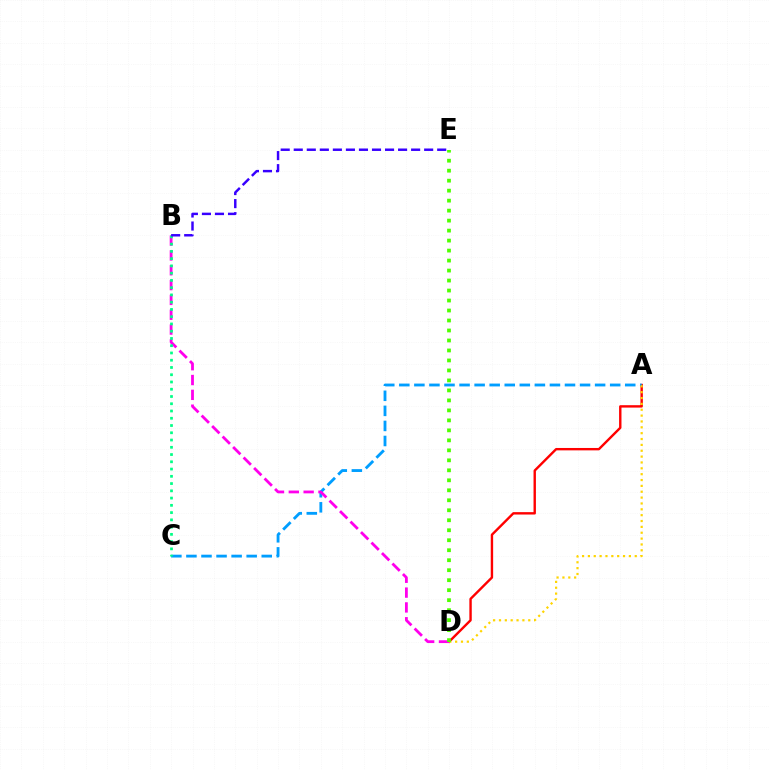{('A', 'D'): [{'color': '#ff0000', 'line_style': 'solid', 'thickness': 1.72}, {'color': '#ffd500', 'line_style': 'dotted', 'thickness': 1.59}], ('A', 'C'): [{'color': '#009eff', 'line_style': 'dashed', 'thickness': 2.05}], ('B', 'D'): [{'color': '#ff00ed', 'line_style': 'dashed', 'thickness': 2.01}], ('B', 'C'): [{'color': '#00ff86', 'line_style': 'dotted', 'thickness': 1.97}], ('D', 'E'): [{'color': '#4fff00', 'line_style': 'dotted', 'thickness': 2.71}], ('B', 'E'): [{'color': '#3700ff', 'line_style': 'dashed', 'thickness': 1.77}]}